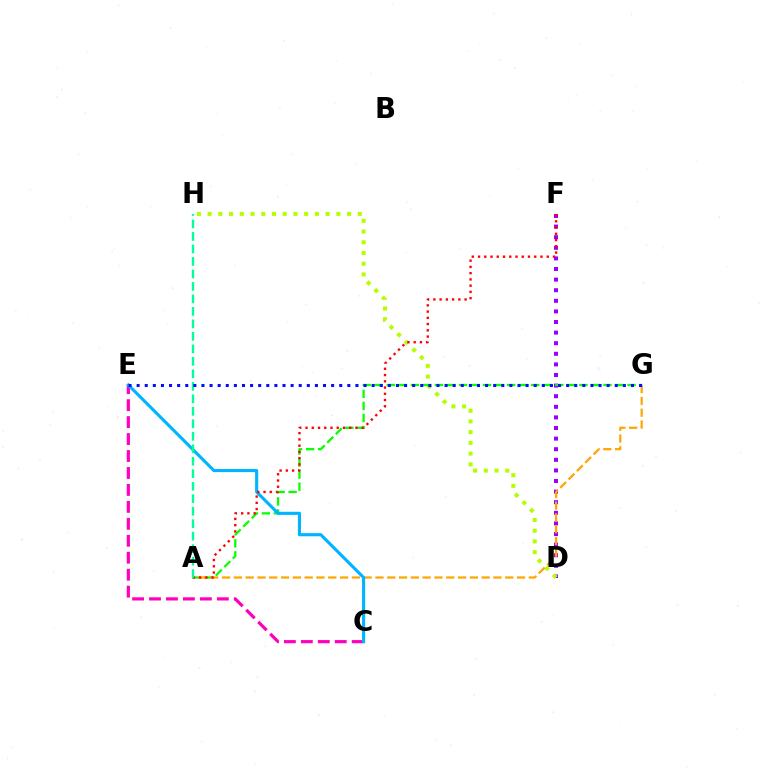{('D', 'F'): [{'color': '#9b00ff', 'line_style': 'dotted', 'thickness': 2.88}], ('D', 'H'): [{'color': '#b3ff00', 'line_style': 'dotted', 'thickness': 2.91}], ('A', 'G'): [{'color': '#08ff00', 'line_style': 'dashed', 'thickness': 1.64}, {'color': '#ffa500', 'line_style': 'dashed', 'thickness': 1.6}], ('C', 'E'): [{'color': '#ff00bd', 'line_style': 'dashed', 'thickness': 2.3}, {'color': '#00b5ff', 'line_style': 'solid', 'thickness': 2.25}], ('A', 'F'): [{'color': '#ff0000', 'line_style': 'dotted', 'thickness': 1.7}], ('A', 'H'): [{'color': '#00ff9d', 'line_style': 'dashed', 'thickness': 1.7}], ('E', 'G'): [{'color': '#0010ff', 'line_style': 'dotted', 'thickness': 2.2}]}